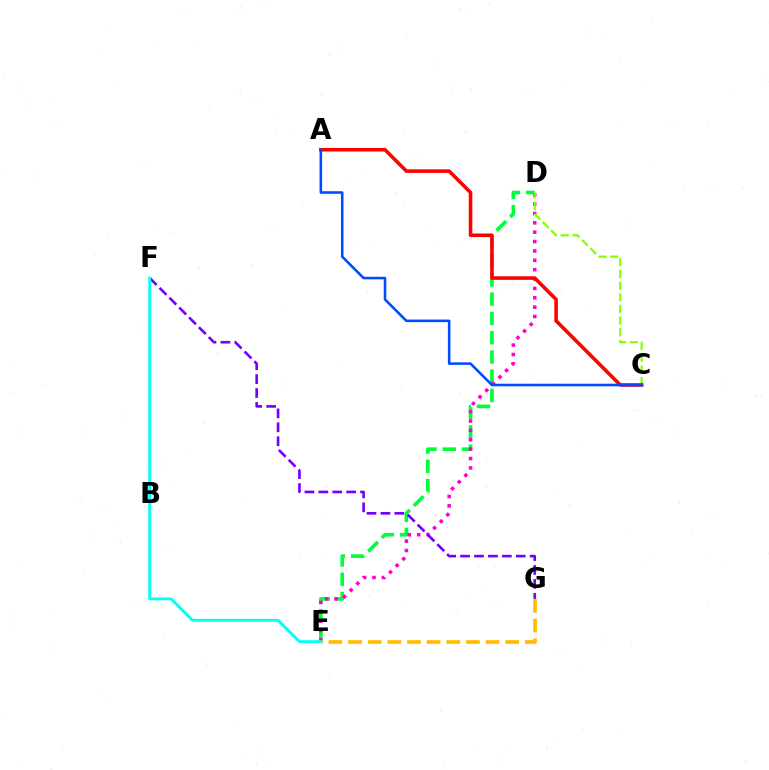{('D', 'E'): [{'color': '#00ff39', 'line_style': 'dashed', 'thickness': 2.62}, {'color': '#ff00cf', 'line_style': 'dotted', 'thickness': 2.54}], ('F', 'G'): [{'color': '#7200ff', 'line_style': 'dashed', 'thickness': 1.89}], ('E', 'F'): [{'color': '#00fff6', 'line_style': 'solid', 'thickness': 2.08}], ('C', 'D'): [{'color': '#84ff00', 'line_style': 'dashed', 'thickness': 1.59}], ('A', 'C'): [{'color': '#ff0000', 'line_style': 'solid', 'thickness': 2.57}, {'color': '#004bff', 'line_style': 'solid', 'thickness': 1.85}], ('E', 'G'): [{'color': '#ffbd00', 'line_style': 'dashed', 'thickness': 2.67}]}